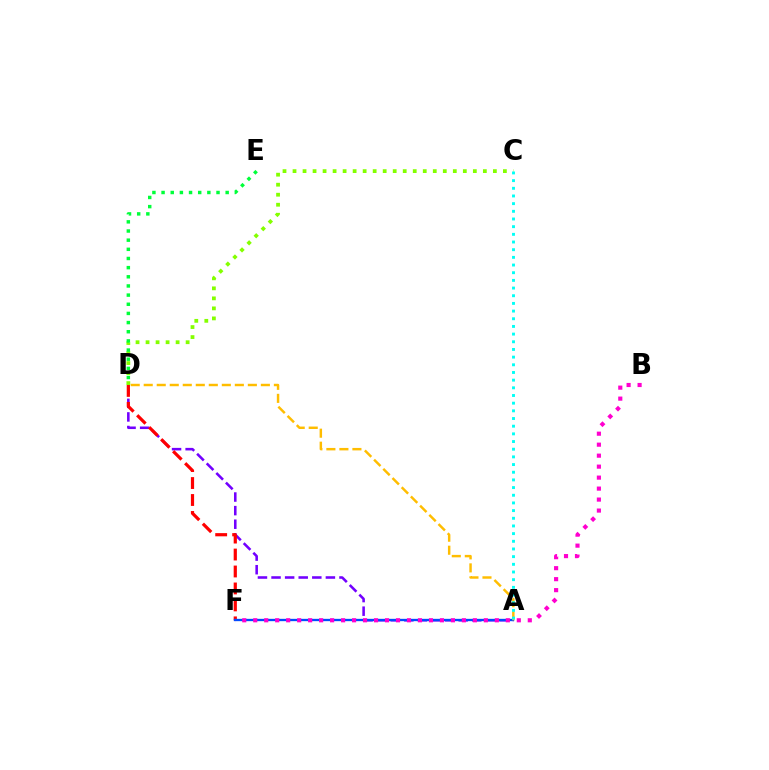{('A', 'D'): [{'color': '#7200ff', 'line_style': 'dashed', 'thickness': 1.85}, {'color': '#ffbd00', 'line_style': 'dashed', 'thickness': 1.77}], ('D', 'F'): [{'color': '#ff0000', 'line_style': 'dashed', 'thickness': 2.3}], ('C', 'D'): [{'color': '#84ff00', 'line_style': 'dotted', 'thickness': 2.72}], ('D', 'E'): [{'color': '#00ff39', 'line_style': 'dotted', 'thickness': 2.49}], ('A', 'F'): [{'color': '#004bff', 'line_style': 'solid', 'thickness': 1.67}], ('B', 'F'): [{'color': '#ff00cf', 'line_style': 'dotted', 'thickness': 2.98}], ('A', 'C'): [{'color': '#00fff6', 'line_style': 'dotted', 'thickness': 2.08}]}